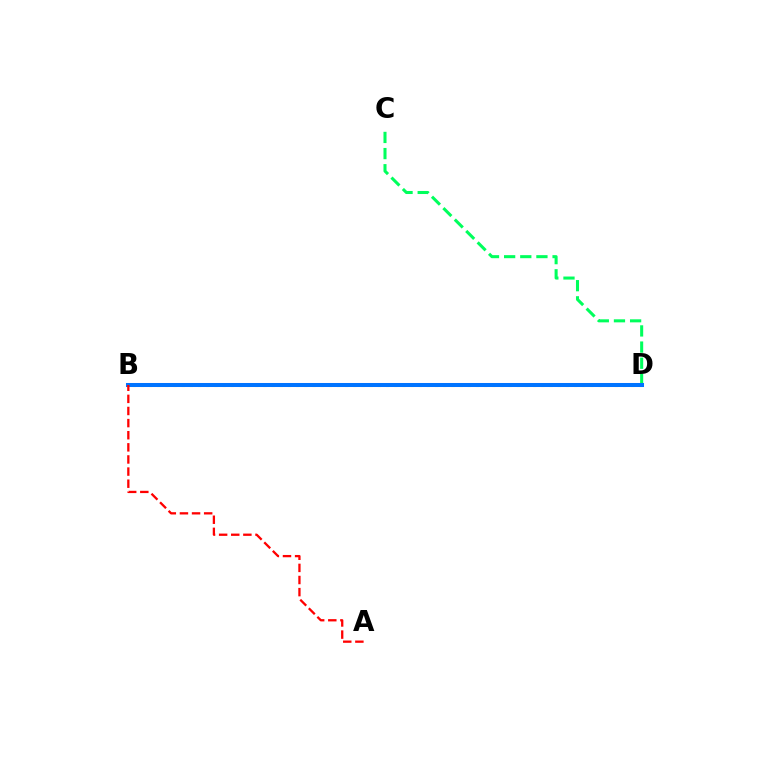{('B', 'D'): [{'color': '#b900ff', 'line_style': 'solid', 'thickness': 2.9}, {'color': '#d1ff00', 'line_style': 'dotted', 'thickness': 2.22}, {'color': '#0074ff', 'line_style': 'solid', 'thickness': 2.89}], ('C', 'D'): [{'color': '#00ff5c', 'line_style': 'dashed', 'thickness': 2.19}], ('A', 'B'): [{'color': '#ff0000', 'line_style': 'dashed', 'thickness': 1.65}]}